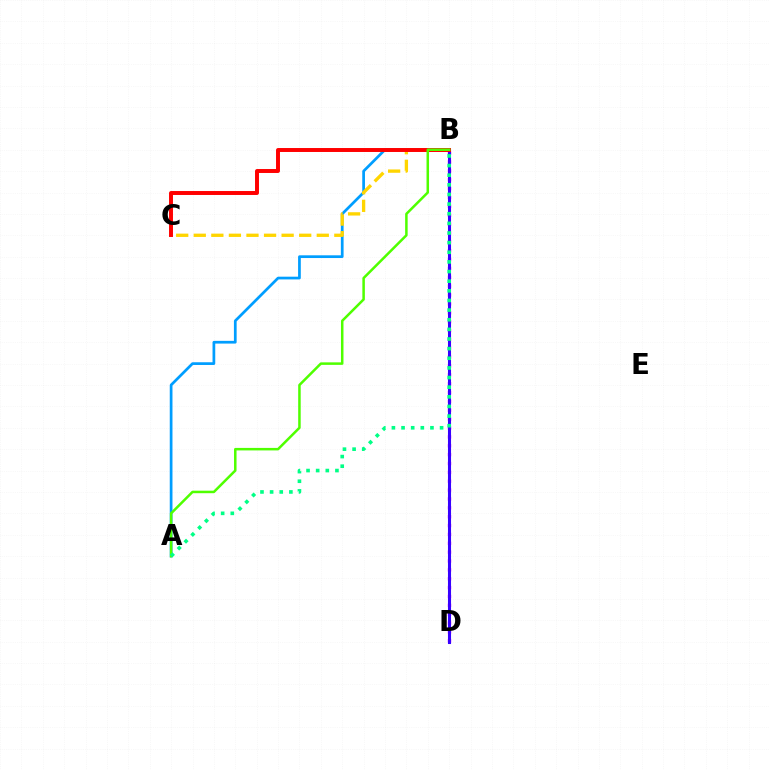{('A', 'B'): [{'color': '#009eff', 'line_style': 'solid', 'thickness': 1.96}, {'color': '#4fff00', 'line_style': 'solid', 'thickness': 1.81}, {'color': '#00ff86', 'line_style': 'dotted', 'thickness': 2.62}], ('B', 'C'): [{'color': '#ffd500', 'line_style': 'dashed', 'thickness': 2.39}, {'color': '#ff0000', 'line_style': 'solid', 'thickness': 2.84}], ('B', 'D'): [{'color': '#ff00ed', 'line_style': 'dotted', 'thickness': 2.41}, {'color': '#3700ff', 'line_style': 'solid', 'thickness': 2.21}]}